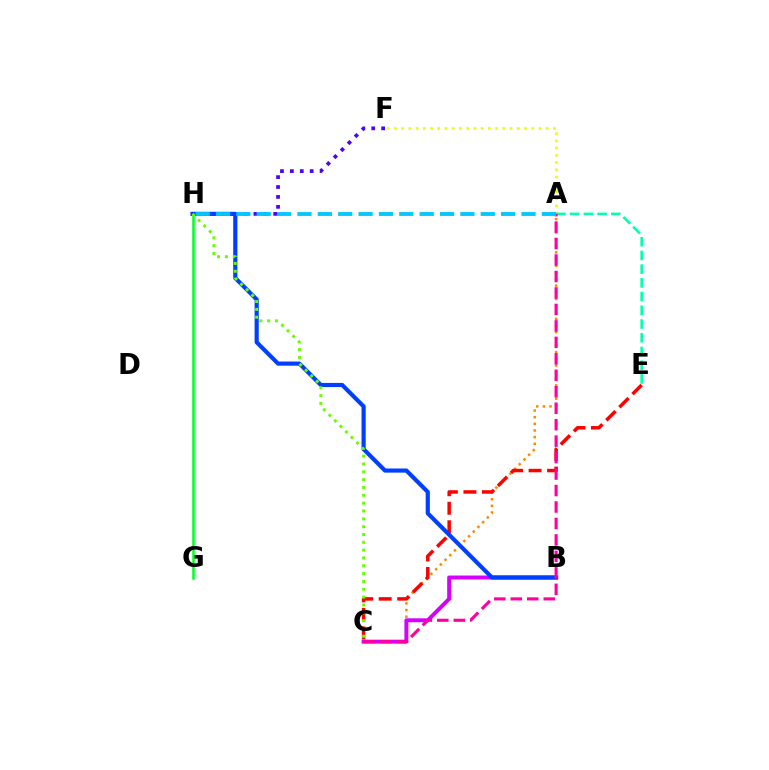{('A', 'F'): [{'color': '#eeff00', 'line_style': 'dotted', 'thickness': 1.96}], ('A', 'C'): [{'color': '#ff8800', 'line_style': 'dotted', 'thickness': 1.81}, {'color': '#ff00a0', 'line_style': 'dashed', 'thickness': 2.24}], ('A', 'E'): [{'color': '#00ffaf', 'line_style': 'dashed', 'thickness': 1.86}], ('C', 'E'): [{'color': '#ff0000', 'line_style': 'dashed', 'thickness': 2.51}], ('F', 'H'): [{'color': '#4f00ff', 'line_style': 'dotted', 'thickness': 2.69}], ('B', 'C'): [{'color': '#d600ff', 'line_style': 'solid', 'thickness': 2.85}], ('G', 'H'): [{'color': '#00ff27', 'line_style': 'solid', 'thickness': 1.82}], ('B', 'H'): [{'color': '#003fff', 'line_style': 'solid', 'thickness': 2.99}], ('C', 'H'): [{'color': '#66ff00', 'line_style': 'dotted', 'thickness': 2.13}], ('A', 'H'): [{'color': '#00c7ff', 'line_style': 'dashed', 'thickness': 2.77}]}